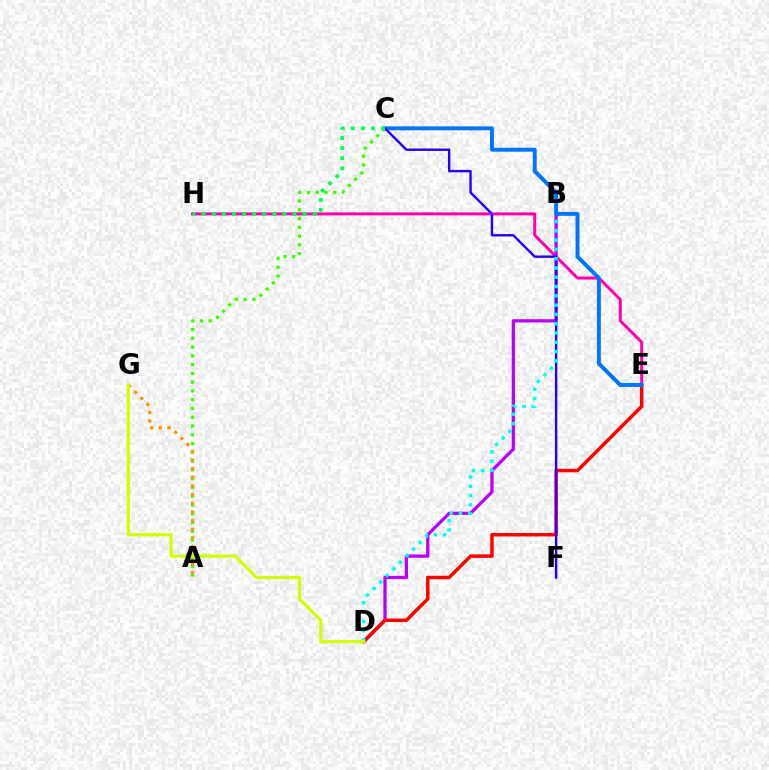{('E', 'H'): [{'color': '#ff00ac', 'line_style': 'solid', 'thickness': 2.15}], ('B', 'D'): [{'color': '#b900ff', 'line_style': 'solid', 'thickness': 2.35}, {'color': '#00fff6', 'line_style': 'dotted', 'thickness': 2.52}], ('D', 'E'): [{'color': '#ff0000', 'line_style': 'solid', 'thickness': 2.5}], ('A', 'C'): [{'color': '#3dff00', 'line_style': 'dotted', 'thickness': 2.38}], ('C', 'E'): [{'color': '#0074ff', 'line_style': 'solid', 'thickness': 2.83}], ('C', 'F'): [{'color': '#2500ff', 'line_style': 'solid', 'thickness': 1.73}], ('A', 'G'): [{'color': '#ff9400', 'line_style': 'dotted', 'thickness': 2.35}], ('C', 'H'): [{'color': '#00ff5c', 'line_style': 'dotted', 'thickness': 2.74}], ('D', 'G'): [{'color': '#d1ff00', 'line_style': 'solid', 'thickness': 2.32}]}